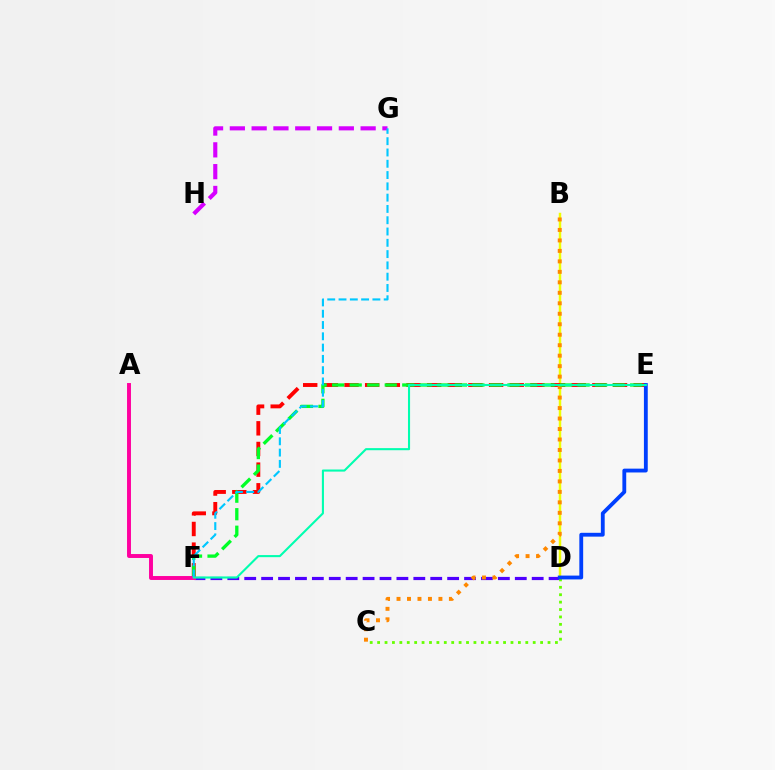{('D', 'F'): [{'color': '#4f00ff', 'line_style': 'dashed', 'thickness': 2.3}], ('B', 'D'): [{'color': '#eeff00', 'line_style': 'solid', 'thickness': 1.79}], ('E', 'F'): [{'color': '#ff0000', 'line_style': 'dashed', 'thickness': 2.81}, {'color': '#00ff27', 'line_style': 'dashed', 'thickness': 2.38}, {'color': '#00ffaf', 'line_style': 'solid', 'thickness': 1.51}], ('B', 'C'): [{'color': '#ff8800', 'line_style': 'dotted', 'thickness': 2.85}], ('G', 'H'): [{'color': '#d600ff', 'line_style': 'dashed', 'thickness': 2.96}], ('C', 'D'): [{'color': '#66ff00', 'line_style': 'dotted', 'thickness': 2.01}], ('D', 'E'): [{'color': '#003fff', 'line_style': 'solid', 'thickness': 2.76}], ('A', 'F'): [{'color': '#ff00a0', 'line_style': 'solid', 'thickness': 2.83}], ('F', 'G'): [{'color': '#00c7ff', 'line_style': 'dashed', 'thickness': 1.53}]}